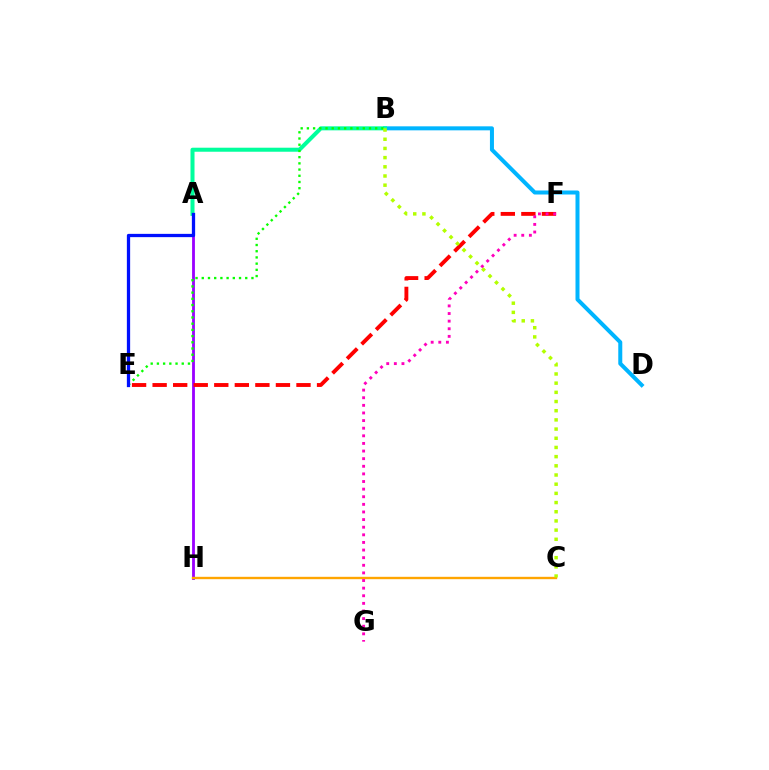{('B', 'D'): [{'color': '#00b5ff', 'line_style': 'solid', 'thickness': 2.89}], ('A', 'B'): [{'color': '#00ff9d', 'line_style': 'solid', 'thickness': 2.9}], ('A', 'H'): [{'color': '#9b00ff', 'line_style': 'solid', 'thickness': 2.03}], ('C', 'H'): [{'color': '#ffa500', 'line_style': 'solid', 'thickness': 1.71}], ('B', 'E'): [{'color': '#08ff00', 'line_style': 'dotted', 'thickness': 1.69}], ('E', 'F'): [{'color': '#ff0000', 'line_style': 'dashed', 'thickness': 2.79}], ('F', 'G'): [{'color': '#ff00bd', 'line_style': 'dotted', 'thickness': 2.07}], ('A', 'E'): [{'color': '#0010ff', 'line_style': 'solid', 'thickness': 2.36}], ('B', 'C'): [{'color': '#b3ff00', 'line_style': 'dotted', 'thickness': 2.5}]}